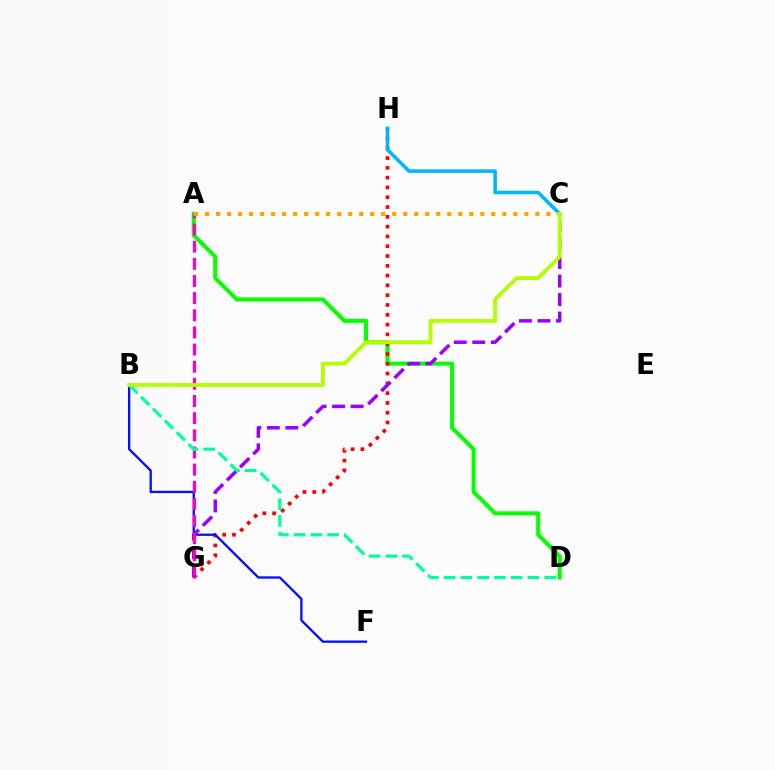{('A', 'D'): [{'color': '#08ff00', 'line_style': 'solid', 'thickness': 2.93}], ('G', 'H'): [{'color': '#ff0000', 'line_style': 'dotted', 'thickness': 2.66}], ('C', 'G'): [{'color': '#9b00ff', 'line_style': 'dashed', 'thickness': 2.52}], ('B', 'F'): [{'color': '#0010ff', 'line_style': 'solid', 'thickness': 1.66}], ('A', 'G'): [{'color': '#ff00bd', 'line_style': 'dashed', 'thickness': 2.33}], ('C', 'H'): [{'color': '#00b5ff', 'line_style': 'solid', 'thickness': 2.55}], ('A', 'C'): [{'color': '#ffa500', 'line_style': 'dotted', 'thickness': 2.99}], ('B', 'D'): [{'color': '#00ff9d', 'line_style': 'dashed', 'thickness': 2.28}], ('B', 'C'): [{'color': '#b3ff00', 'line_style': 'solid', 'thickness': 2.77}]}